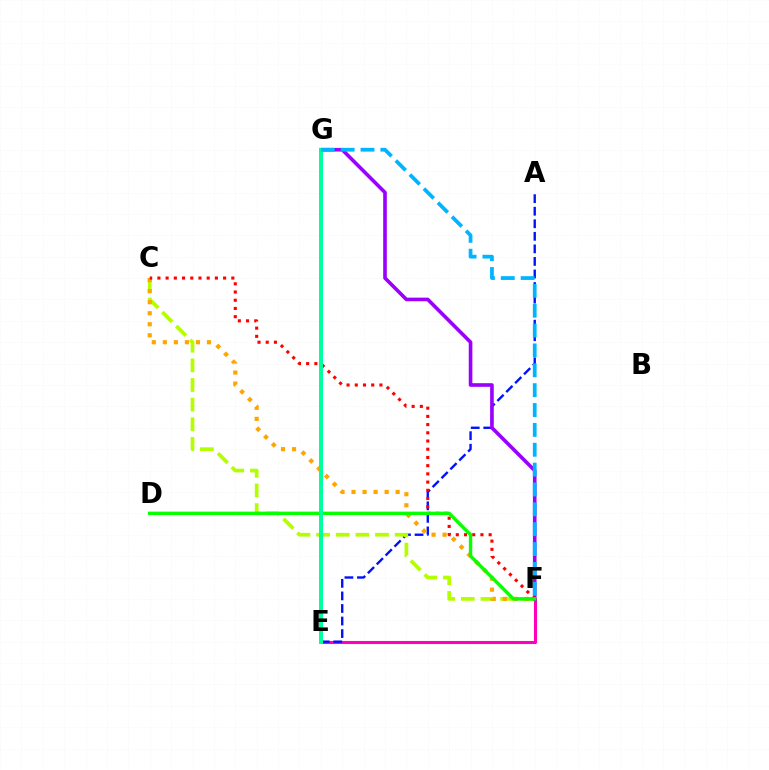{('E', 'F'): [{'color': '#ff00bd', 'line_style': 'solid', 'thickness': 2.21}], ('A', 'E'): [{'color': '#0010ff', 'line_style': 'dashed', 'thickness': 1.71}], ('C', 'F'): [{'color': '#b3ff00', 'line_style': 'dashed', 'thickness': 2.67}, {'color': '#ffa500', 'line_style': 'dotted', 'thickness': 3.0}, {'color': '#ff0000', 'line_style': 'dotted', 'thickness': 2.23}], ('F', 'G'): [{'color': '#9b00ff', 'line_style': 'solid', 'thickness': 2.61}, {'color': '#00b5ff', 'line_style': 'dashed', 'thickness': 2.7}], ('D', 'F'): [{'color': '#08ff00', 'line_style': 'solid', 'thickness': 2.45}], ('E', 'G'): [{'color': '#00ff9d', 'line_style': 'solid', 'thickness': 2.88}]}